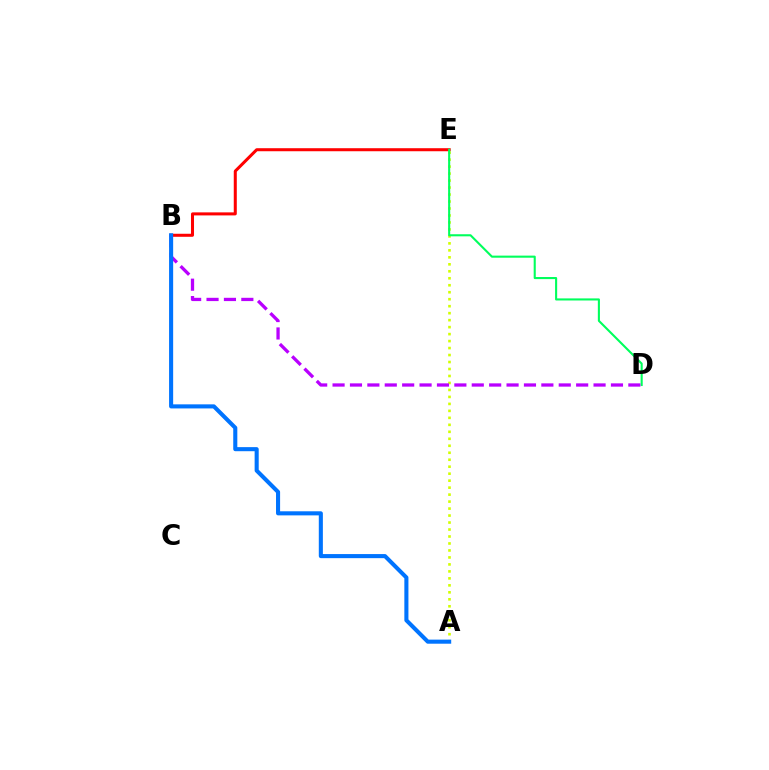{('B', 'E'): [{'color': '#ff0000', 'line_style': 'solid', 'thickness': 2.18}], ('A', 'E'): [{'color': '#d1ff00', 'line_style': 'dotted', 'thickness': 1.9}], ('D', 'E'): [{'color': '#00ff5c', 'line_style': 'solid', 'thickness': 1.51}], ('B', 'D'): [{'color': '#b900ff', 'line_style': 'dashed', 'thickness': 2.36}], ('A', 'B'): [{'color': '#0074ff', 'line_style': 'solid', 'thickness': 2.94}]}